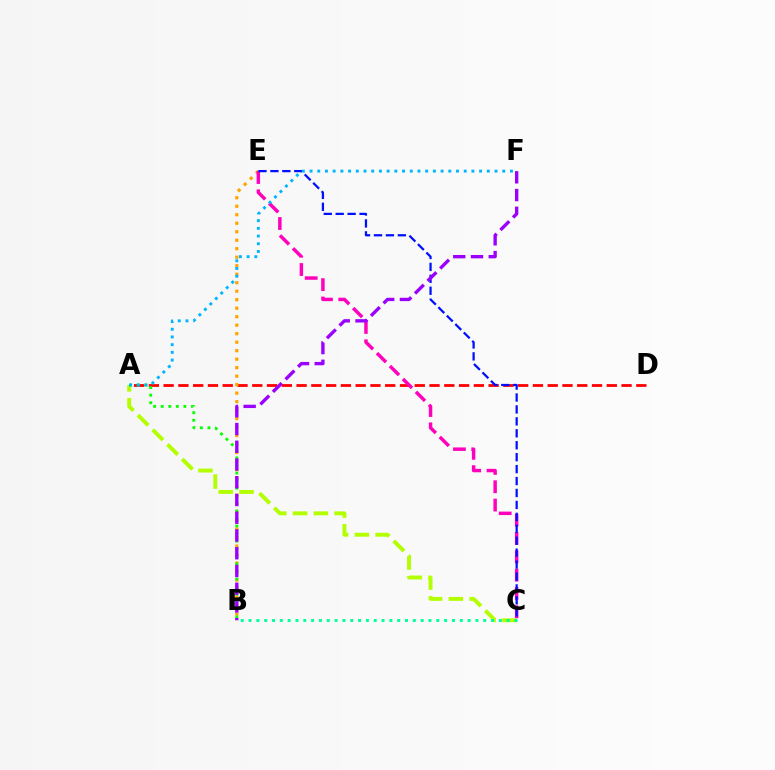{('A', 'C'): [{'color': '#b3ff00', 'line_style': 'dashed', 'thickness': 2.83}], ('A', 'D'): [{'color': '#ff0000', 'line_style': 'dashed', 'thickness': 2.01}], ('B', 'E'): [{'color': '#ffa500', 'line_style': 'dotted', 'thickness': 2.31}], ('A', 'B'): [{'color': '#08ff00', 'line_style': 'dotted', 'thickness': 2.06}], ('C', 'E'): [{'color': '#ff00bd', 'line_style': 'dashed', 'thickness': 2.49}, {'color': '#0010ff', 'line_style': 'dashed', 'thickness': 1.62}], ('B', 'C'): [{'color': '#00ff9d', 'line_style': 'dotted', 'thickness': 2.13}], ('B', 'F'): [{'color': '#9b00ff', 'line_style': 'dashed', 'thickness': 2.41}], ('A', 'F'): [{'color': '#00b5ff', 'line_style': 'dotted', 'thickness': 2.09}]}